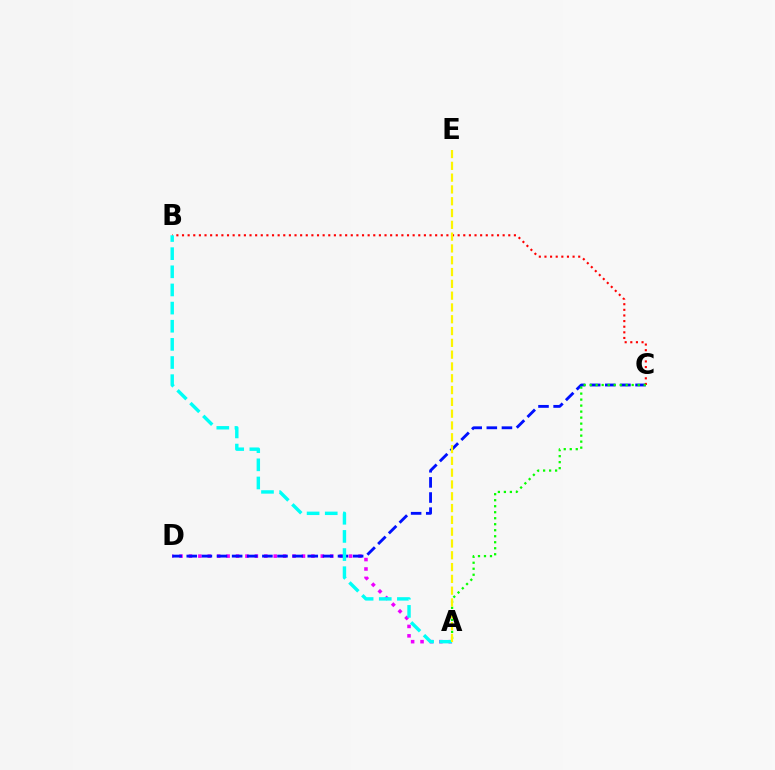{('A', 'D'): [{'color': '#ee00ff', 'line_style': 'dotted', 'thickness': 2.56}], ('C', 'D'): [{'color': '#0010ff', 'line_style': 'dashed', 'thickness': 2.05}], ('B', 'C'): [{'color': '#ff0000', 'line_style': 'dotted', 'thickness': 1.53}], ('A', 'C'): [{'color': '#08ff00', 'line_style': 'dotted', 'thickness': 1.63}], ('A', 'B'): [{'color': '#00fff6', 'line_style': 'dashed', 'thickness': 2.46}], ('A', 'E'): [{'color': '#fcf500', 'line_style': 'dashed', 'thickness': 1.6}]}